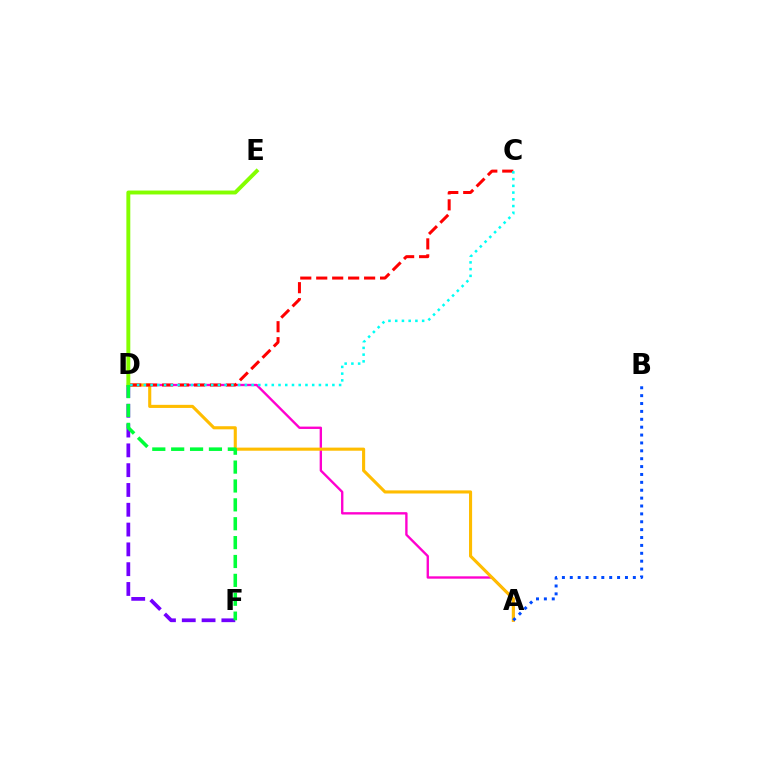{('D', 'F'): [{'color': '#7200ff', 'line_style': 'dashed', 'thickness': 2.69}, {'color': '#00ff39', 'line_style': 'dashed', 'thickness': 2.56}], ('A', 'D'): [{'color': '#ff00cf', 'line_style': 'solid', 'thickness': 1.7}, {'color': '#ffbd00', 'line_style': 'solid', 'thickness': 2.23}], ('A', 'B'): [{'color': '#004bff', 'line_style': 'dotted', 'thickness': 2.14}], ('D', 'E'): [{'color': '#84ff00', 'line_style': 'solid', 'thickness': 2.82}], ('C', 'D'): [{'color': '#ff0000', 'line_style': 'dashed', 'thickness': 2.17}, {'color': '#00fff6', 'line_style': 'dotted', 'thickness': 1.83}]}